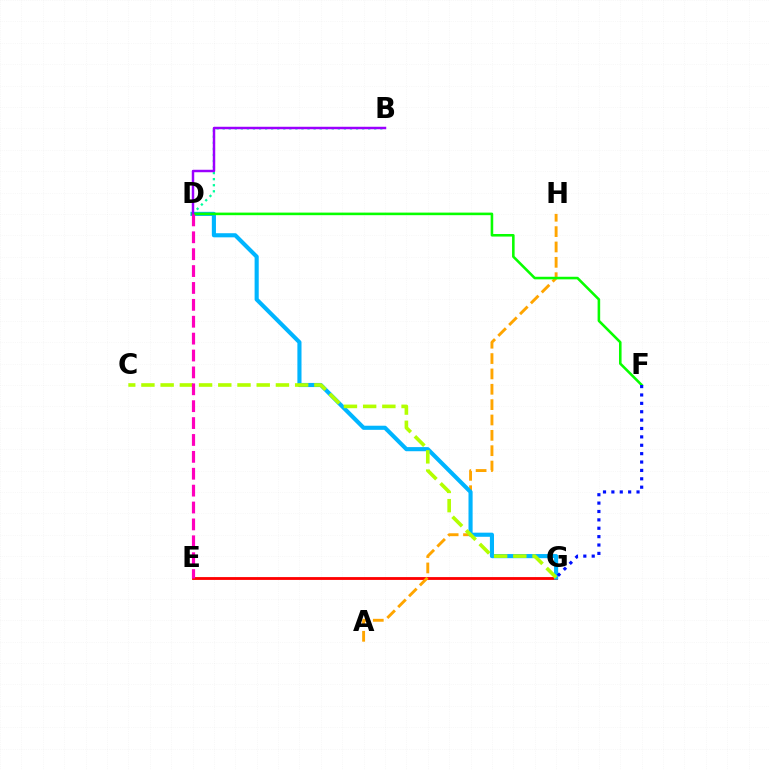{('E', 'G'): [{'color': '#ff0000', 'line_style': 'solid', 'thickness': 2.04}], ('A', 'H'): [{'color': '#ffa500', 'line_style': 'dashed', 'thickness': 2.09}], ('D', 'G'): [{'color': '#00b5ff', 'line_style': 'solid', 'thickness': 2.97}], ('C', 'G'): [{'color': '#b3ff00', 'line_style': 'dashed', 'thickness': 2.61}], ('B', 'D'): [{'color': '#00ff9d', 'line_style': 'dotted', 'thickness': 1.65}, {'color': '#9b00ff', 'line_style': 'solid', 'thickness': 1.77}], ('D', 'F'): [{'color': '#08ff00', 'line_style': 'solid', 'thickness': 1.85}], ('F', 'G'): [{'color': '#0010ff', 'line_style': 'dotted', 'thickness': 2.28}], ('D', 'E'): [{'color': '#ff00bd', 'line_style': 'dashed', 'thickness': 2.29}]}